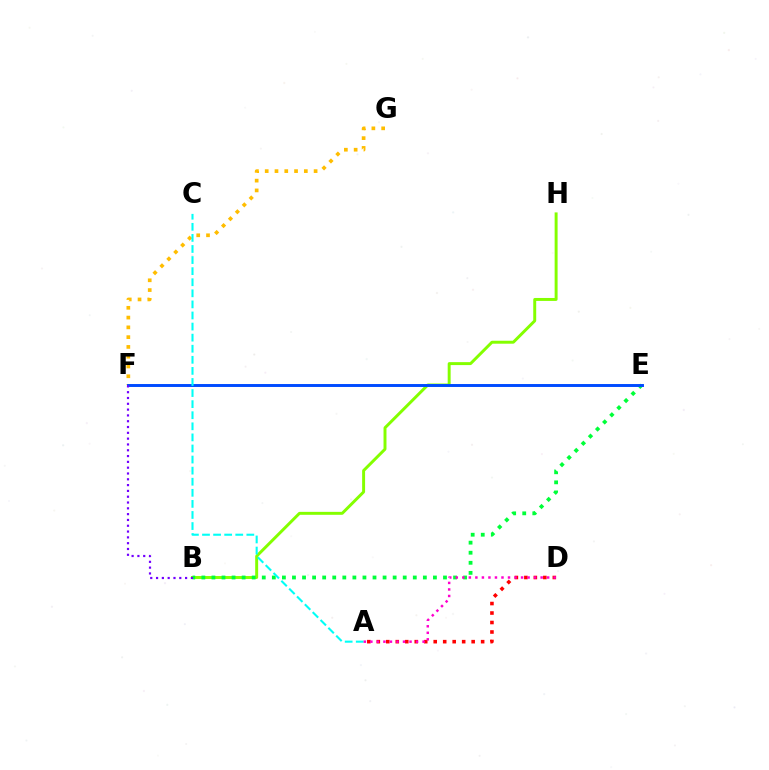{('F', 'G'): [{'color': '#ffbd00', 'line_style': 'dotted', 'thickness': 2.66}], ('B', 'H'): [{'color': '#84ff00', 'line_style': 'solid', 'thickness': 2.13}], ('B', 'E'): [{'color': '#00ff39', 'line_style': 'dotted', 'thickness': 2.74}], ('A', 'D'): [{'color': '#ff0000', 'line_style': 'dotted', 'thickness': 2.58}, {'color': '#ff00cf', 'line_style': 'dotted', 'thickness': 1.77}], ('E', 'F'): [{'color': '#004bff', 'line_style': 'solid', 'thickness': 2.12}], ('A', 'C'): [{'color': '#00fff6', 'line_style': 'dashed', 'thickness': 1.51}], ('B', 'F'): [{'color': '#7200ff', 'line_style': 'dotted', 'thickness': 1.58}]}